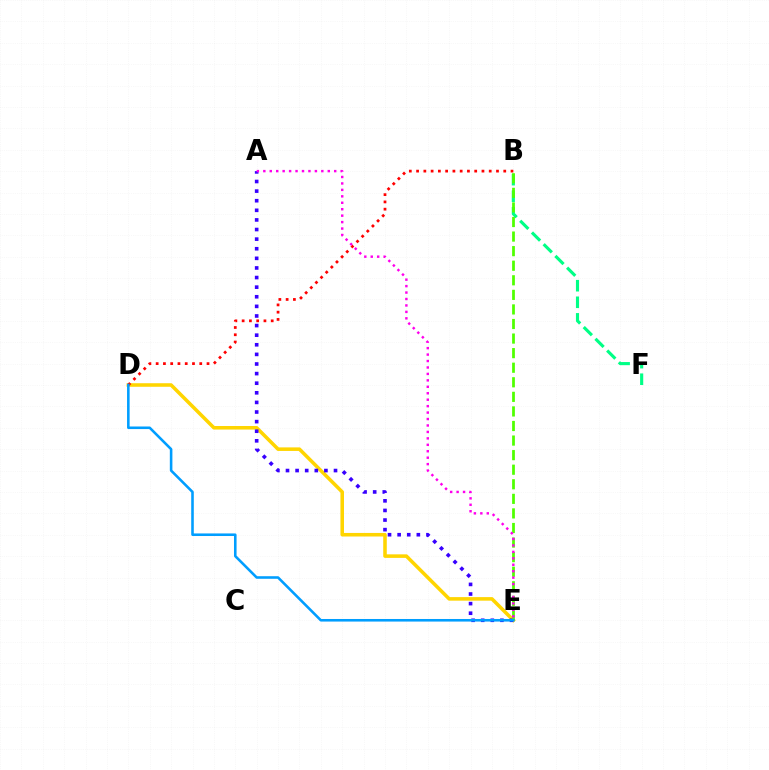{('D', 'E'): [{'color': '#ffd500', 'line_style': 'solid', 'thickness': 2.56}, {'color': '#009eff', 'line_style': 'solid', 'thickness': 1.86}], ('A', 'E'): [{'color': '#3700ff', 'line_style': 'dotted', 'thickness': 2.61}, {'color': '#ff00ed', 'line_style': 'dotted', 'thickness': 1.75}], ('B', 'F'): [{'color': '#00ff86', 'line_style': 'dashed', 'thickness': 2.25}], ('B', 'E'): [{'color': '#4fff00', 'line_style': 'dashed', 'thickness': 1.98}], ('B', 'D'): [{'color': '#ff0000', 'line_style': 'dotted', 'thickness': 1.97}]}